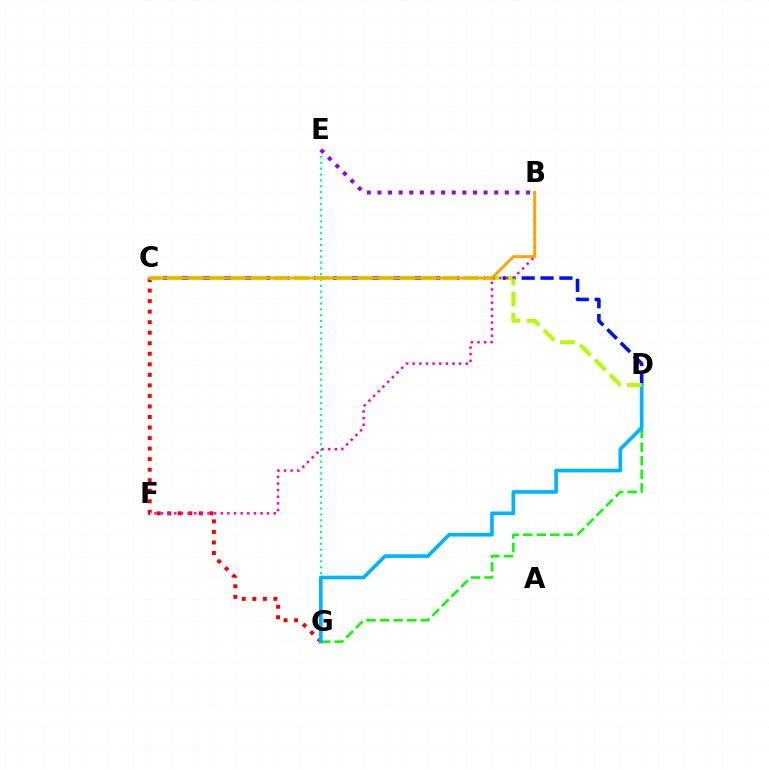{('C', 'D'): [{'color': '#0010ff', 'line_style': 'dashed', 'thickness': 2.57}, {'color': '#b3ff00', 'line_style': 'dashed', 'thickness': 2.87}], ('E', 'G'): [{'color': '#00ff9d', 'line_style': 'dotted', 'thickness': 1.59}], ('D', 'G'): [{'color': '#08ff00', 'line_style': 'dashed', 'thickness': 1.84}, {'color': '#00b5ff', 'line_style': 'solid', 'thickness': 2.64}], ('C', 'G'): [{'color': '#ff0000', 'line_style': 'dotted', 'thickness': 2.86}], ('B', 'F'): [{'color': '#ff00bd', 'line_style': 'dotted', 'thickness': 1.8}], ('B', 'E'): [{'color': '#9b00ff', 'line_style': 'dotted', 'thickness': 2.88}], ('B', 'C'): [{'color': '#ffa500', 'line_style': 'solid', 'thickness': 2.14}]}